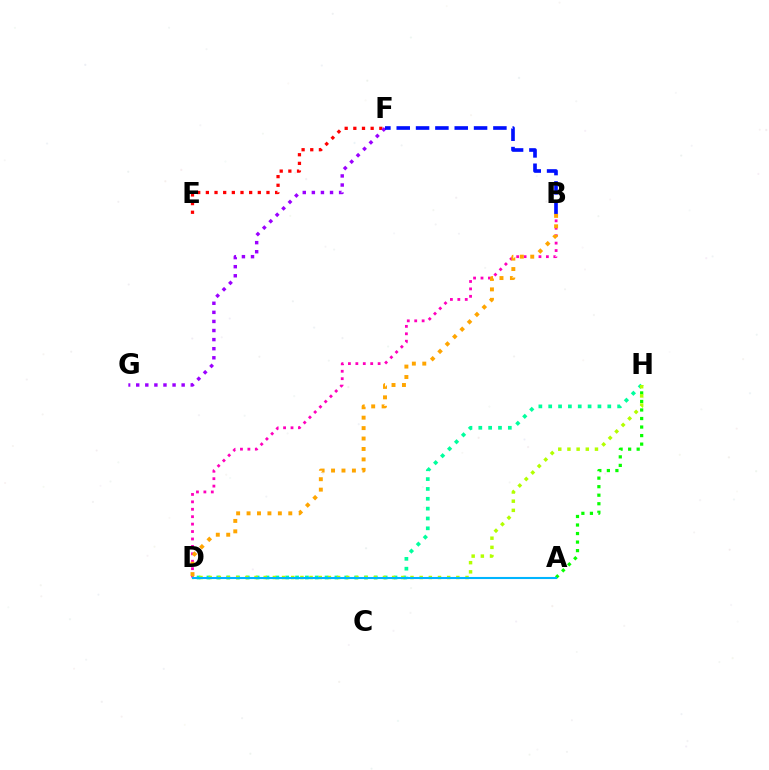{('B', 'D'): [{'color': '#ff00bd', 'line_style': 'dotted', 'thickness': 2.02}, {'color': '#ffa500', 'line_style': 'dotted', 'thickness': 2.83}], ('E', 'F'): [{'color': '#ff0000', 'line_style': 'dotted', 'thickness': 2.35}], ('F', 'G'): [{'color': '#9b00ff', 'line_style': 'dotted', 'thickness': 2.47}], ('A', 'H'): [{'color': '#08ff00', 'line_style': 'dotted', 'thickness': 2.32}], ('B', 'F'): [{'color': '#0010ff', 'line_style': 'dashed', 'thickness': 2.63}], ('D', 'H'): [{'color': '#00ff9d', 'line_style': 'dotted', 'thickness': 2.68}, {'color': '#b3ff00', 'line_style': 'dotted', 'thickness': 2.49}], ('A', 'D'): [{'color': '#00b5ff', 'line_style': 'solid', 'thickness': 1.5}]}